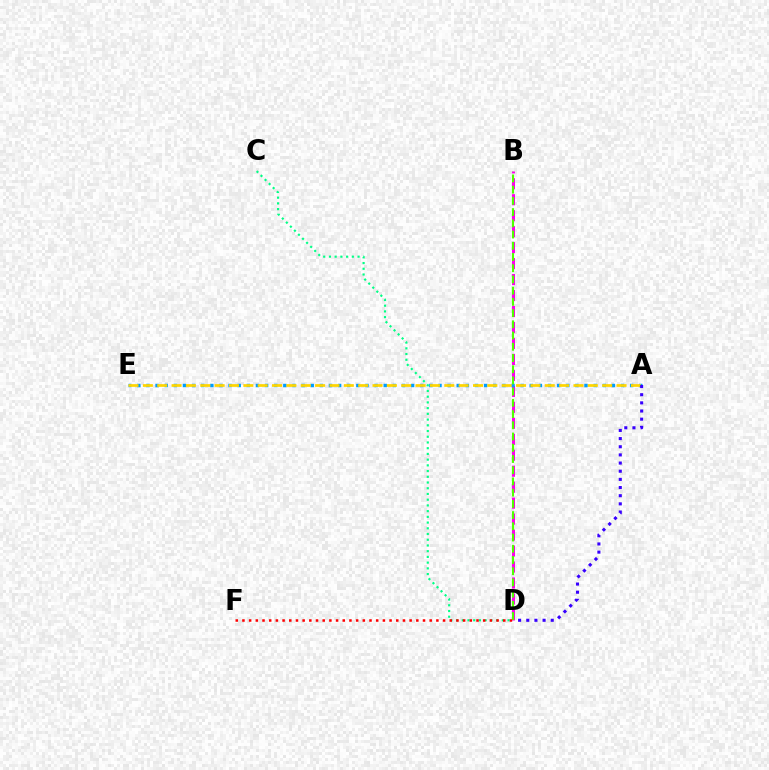{('B', 'D'): [{'color': '#ff00ed', 'line_style': 'dashed', 'thickness': 2.17}, {'color': '#4fff00', 'line_style': 'dashed', 'thickness': 1.52}], ('C', 'D'): [{'color': '#00ff86', 'line_style': 'dotted', 'thickness': 1.55}], ('A', 'E'): [{'color': '#009eff', 'line_style': 'dotted', 'thickness': 2.48}, {'color': '#ffd500', 'line_style': 'dashed', 'thickness': 1.95}], ('D', 'F'): [{'color': '#ff0000', 'line_style': 'dotted', 'thickness': 1.82}], ('A', 'D'): [{'color': '#3700ff', 'line_style': 'dotted', 'thickness': 2.22}]}